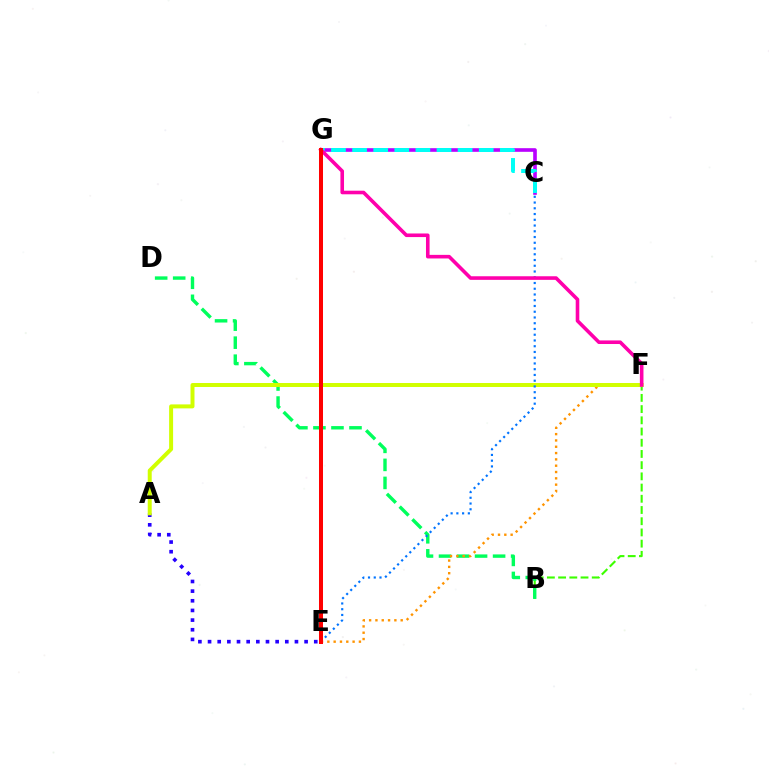{('B', 'F'): [{'color': '#3dff00', 'line_style': 'dashed', 'thickness': 1.52}], ('C', 'G'): [{'color': '#b900ff', 'line_style': 'solid', 'thickness': 2.61}, {'color': '#00fff6', 'line_style': 'dashed', 'thickness': 2.87}], ('B', 'D'): [{'color': '#00ff5c', 'line_style': 'dashed', 'thickness': 2.45}], ('A', 'E'): [{'color': '#2500ff', 'line_style': 'dotted', 'thickness': 2.62}], ('E', 'F'): [{'color': '#ff9400', 'line_style': 'dotted', 'thickness': 1.72}], ('A', 'F'): [{'color': '#d1ff00', 'line_style': 'solid', 'thickness': 2.87}], ('C', 'E'): [{'color': '#0074ff', 'line_style': 'dotted', 'thickness': 1.56}], ('F', 'G'): [{'color': '#ff00ac', 'line_style': 'solid', 'thickness': 2.59}], ('E', 'G'): [{'color': '#ff0000', 'line_style': 'solid', 'thickness': 2.88}]}